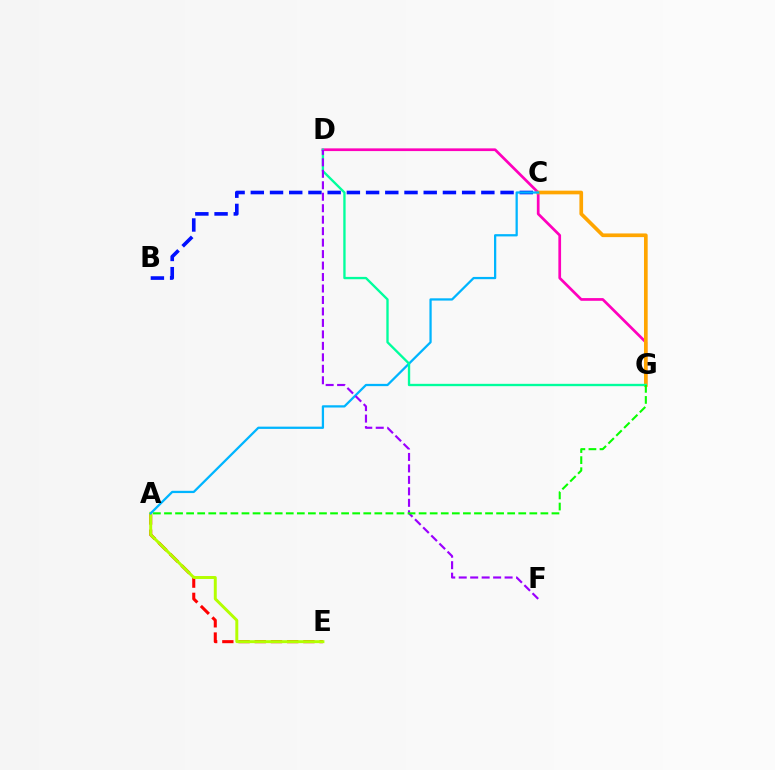{('A', 'E'): [{'color': '#ff0000', 'line_style': 'dashed', 'thickness': 2.2}, {'color': '#b3ff00', 'line_style': 'solid', 'thickness': 2.13}], ('B', 'C'): [{'color': '#0010ff', 'line_style': 'dashed', 'thickness': 2.61}], ('D', 'G'): [{'color': '#ff00bd', 'line_style': 'solid', 'thickness': 1.95}, {'color': '#00ff9d', 'line_style': 'solid', 'thickness': 1.69}], ('C', 'G'): [{'color': '#ffa500', 'line_style': 'solid', 'thickness': 2.65}], ('A', 'C'): [{'color': '#00b5ff', 'line_style': 'solid', 'thickness': 1.63}], ('D', 'F'): [{'color': '#9b00ff', 'line_style': 'dashed', 'thickness': 1.56}], ('A', 'G'): [{'color': '#08ff00', 'line_style': 'dashed', 'thickness': 1.5}]}